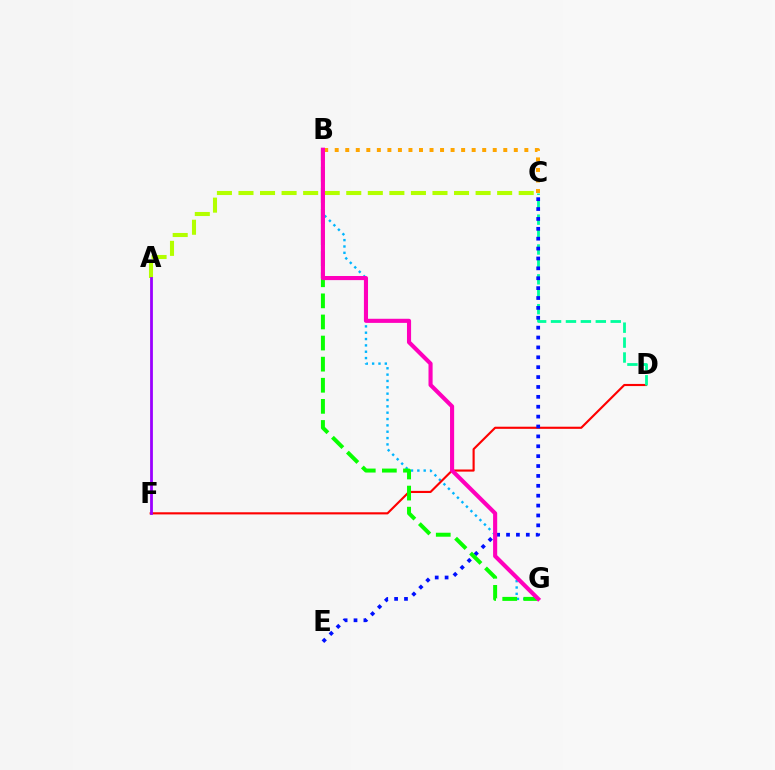{('B', 'G'): [{'color': '#00b5ff', 'line_style': 'dotted', 'thickness': 1.72}, {'color': '#08ff00', 'line_style': 'dashed', 'thickness': 2.87}, {'color': '#ff00bd', 'line_style': 'solid', 'thickness': 2.96}], ('A', 'C'): [{'color': '#b3ff00', 'line_style': 'dashed', 'thickness': 2.93}], ('B', 'C'): [{'color': '#ffa500', 'line_style': 'dotted', 'thickness': 2.86}], ('D', 'F'): [{'color': '#ff0000', 'line_style': 'solid', 'thickness': 1.54}], ('A', 'F'): [{'color': '#9b00ff', 'line_style': 'solid', 'thickness': 2.01}], ('C', 'D'): [{'color': '#00ff9d', 'line_style': 'dashed', 'thickness': 2.03}], ('C', 'E'): [{'color': '#0010ff', 'line_style': 'dotted', 'thickness': 2.69}]}